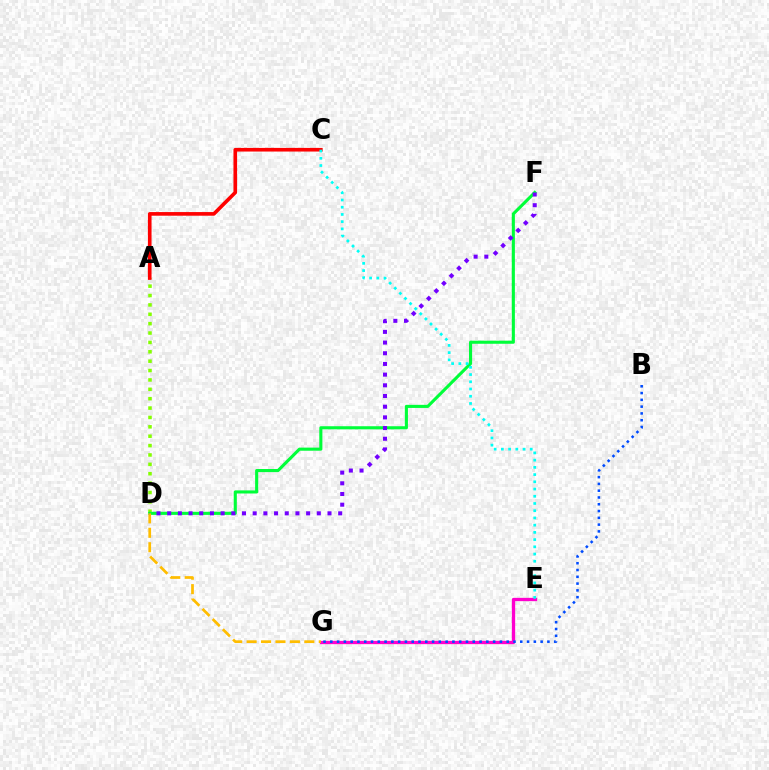{('A', 'D'): [{'color': '#84ff00', 'line_style': 'dotted', 'thickness': 2.55}], ('D', 'F'): [{'color': '#00ff39', 'line_style': 'solid', 'thickness': 2.23}, {'color': '#7200ff', 'line_style': 'dotted', 'thickness': 2.9}], ('E', 'G'): [{'color': '#ff00cf', 'line_style': 'solid', 'thickness': 2.37}], ('B', 'G'): [{'color': '#004bff', 'line_style': 'dotted', 'thickness': 1.84}], ('D', 'G'): [{'color': '#ffbd00', 'line_style': 'dashed', 'thickness': 1.96}], ('A', 'C'): [{'color': '#ff0000', 'line_style': 'solid', 'thickness': 2.62}], ('C', 'E'): [{'color': '#00fff6', 'line_style': 'dotted', 'thickness': 1.96}]}